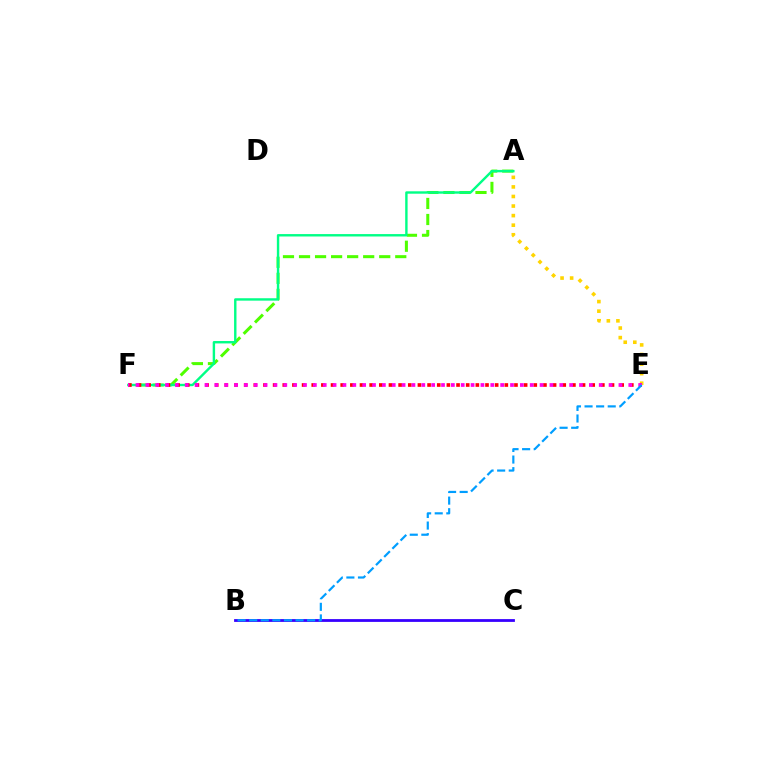{('B', 'C'): [{'color': '#3700ff', 'line_style': 'solid', 'thickness': 2.02}], ('A', 'F'): [{'color': '#4fff00', 'line_style': 'dashed', 'thickness': 2.18}, {'color': '#00ff86', 'line_style': 'solid', 'thickness': 1.73}], ('A', 'E'): [{'color': '#ffd500', 'line_style': 'dotted', 'thickness': 2.6}], ('E', 'F'): [{'color': '#ff0000', 'line_style': 'dotted', 'thickness': 2.62}, {'color': '#ff00ed', 'line_style': 'dotted', 'thickness': 2.68}], ('B', 'E'): [{'color': '#009eff', 'line_style': 'dashed', 'thickness': 1.57}]}